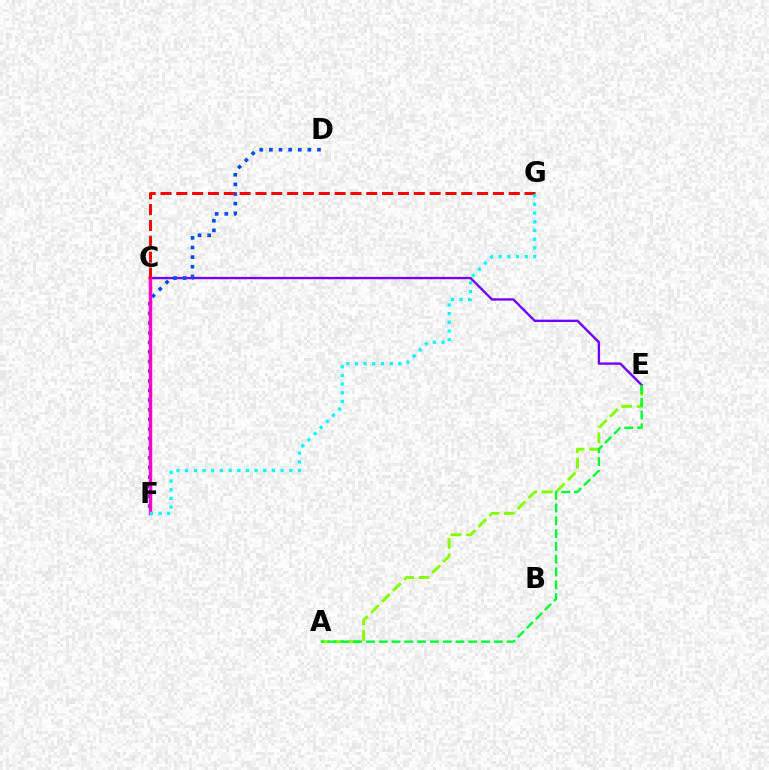{('A', 'E'): [{'color': '#84ff00', 'line_style': 'dashed', 'thickness': 2.11}, {'color': '#00ff39', 'line_style': 'dashed', 'thickness': 1.74}], ('C', 'E'): [{'color': '#7200ff', 'line_style': 'solid', 'thickness': 1.69}], ('D', 'F'): [{'color': '#004bff', 'line_style': 'dotted', 'thickness': 2.62}], ('C', 'F'): [{'color': '#ffbd00', 'line_style': 'solid', 'thickness': 1.62}, {'color': '#ff00cf', 'line_style': 'solid', 'thickness': 2.48}], ('C', 'G'): [{'color': '#ff0000', 'line_style': 'dashed', 'thickness': 2.15}], ('F', 'G'): [{'color': '#00fff6', 'line_style': 'dotted', 'thickness': 2.36}]}